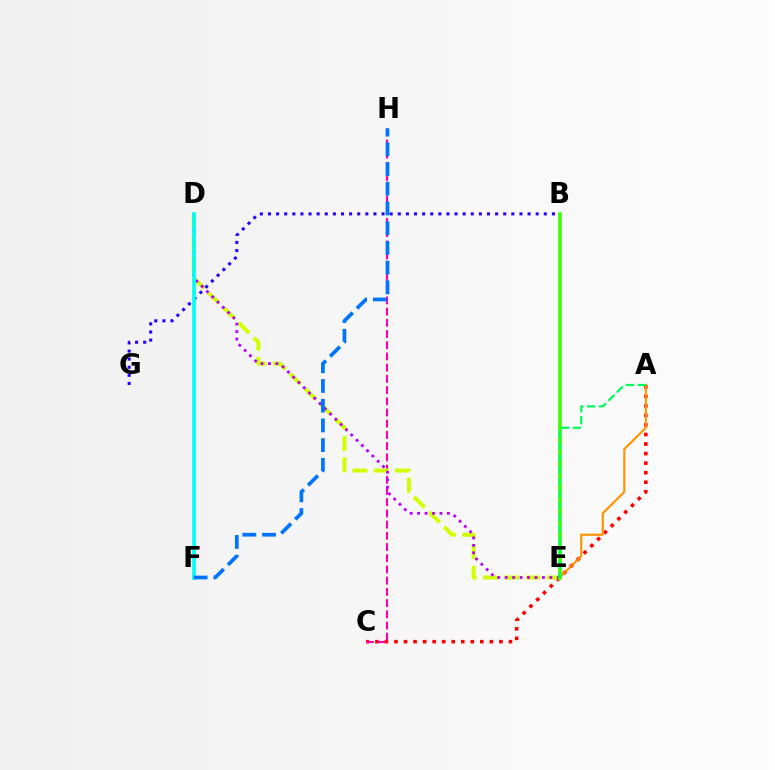{('A', 'C'): [{'color': '#ff0000', 'line_style': 'dotted', 'thickness': 2.59}], ('C', 'H'): [{'color': '#ff00ac', 'line_style': 'dashed', 'thickness': 1.52}], ('A', 'E'): [{'color': '#ff9400', 'line_style': 'solid', 'thickness': 1.56}, {'color': '#00ff5c', 'line_style': 'dashed', 'thickness': 1.61}], ('D', 'E'): [{'color': '#d1ff00', 'line_style': 'dashed', 'thickness': 2.89}, {'color': '#b900ff', 'line_style': 'dotted', 'thickness': 2.02}], ('B', 'G'): [{'color': '#2500ff', 'line_style': 'dotted', 'thickness': 2.2}], ('D', 'F'): [{'color': '#00fff6', 'line_style': 'solid', 'thickness': 2.68}], ('F', 'H'): [{'color': '#0074ff', 'line_style': 'dashed', 'thickness': 2.68}], ('B', 'E'): [{'color': '#3dff00', 'line_style': 'solid', 'thickness': 2.6}]}